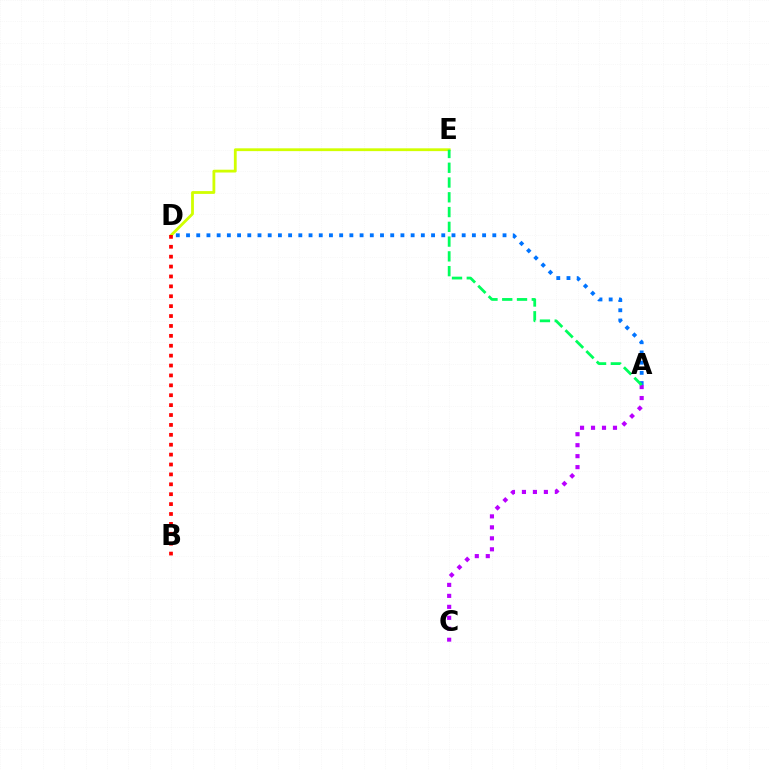{('D', 'E'): [{'color': '#d1ff00', 'line_style': 'solid', 'thickness': 2.02}], ('B', 'D'): [{'color': '#ff0000', 'line_style': 'dotted', 'thickness': 2.69}], ('A', 'C'): [{'color': '#b900ff', 'line_style': 'dotted', 'thickness': 2.98}], ('A', 'D'): [{'color': '#0074ff', 'line_style': 'dotted', 'thickness': 2.77}], ('A', 'E'): [{'color': '#00ff5c', 'line_style': 'dashed', 'thickness': 2.01}]}